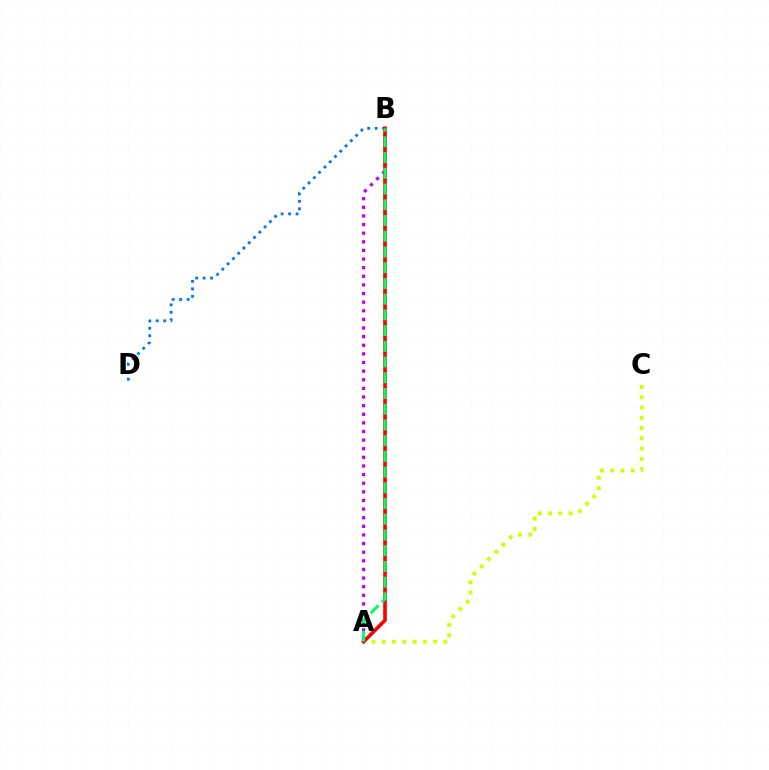{('B', 'D'): [{'color': '#0074ff', 'line_style': 'dotted', 'thickness': 2.03}], ('A', 'B'): [{'color': '#b900ff', 'line_style': 'dotted', 'thickness': 2.34}, {'color': '#ff0000', 'line_style': 'solid', 'thickness': 2.64}, {'color': '#00ff5c', 'line_style': 'dashed', 'thickness': 2.14}], ('A', 'C'): [{'color': '#d1ff00', 'line_style': 'dotted', 'thickness': 2.79}]}